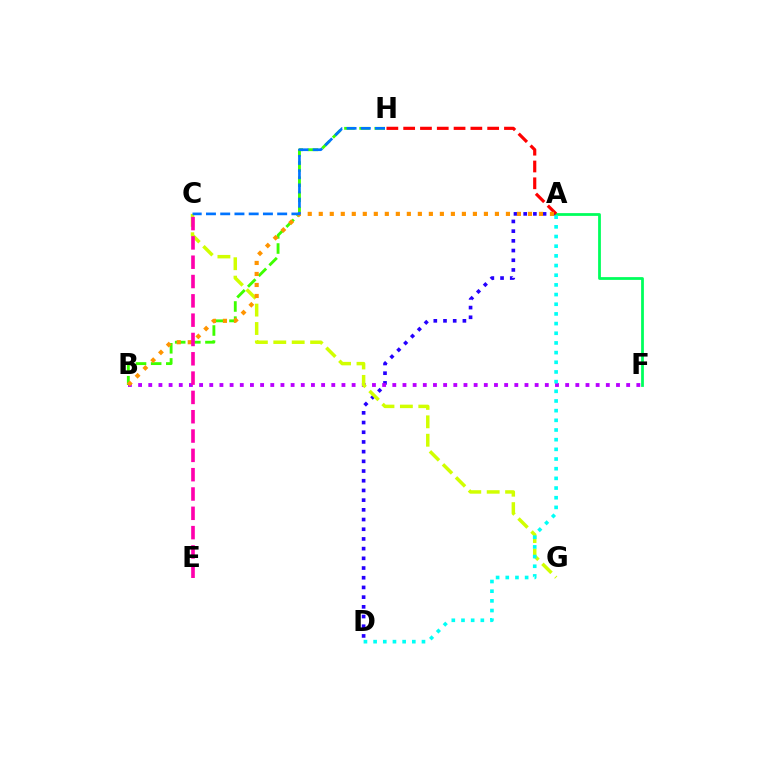{('A', 'D'): [{'color': '#2500ff', 'line_style': 'dotted', 'thickness': 2.64}, {'color': '#00fff6', 'line_style': 'dotted', 'thickness': 2.63}], ('B', 'F'): [{'color': '#b900ff', 'line_style': 'dotted', 'thickness': 2.76}], ('B', 'H'): [{'color': '#3dff00', 'line_style': 'dashed', 'thickness': 2.06}], ('A', 'F'): [{'color': '#00ff5c', 'line_style': 'solid', 'thickness': 2.0}], ('C', 'G'): [{'color': '#d1ff00', 'line_style': 'dashed', 'thickness': 2.5}], ('A', 'H'): [{'color': '#ff0000', 'line_style': 'dashed', 'thickness': 2.28}], ('A', 'B'): [{'color': '#ff9400', 'line_style': 'dotted', 'thickness': 2.99}], ('C', 'H'): [{'color': '#0074ff', 'line_style': 'dashed', 'thickness': 1.93}], ('C', 'E'): [{'color': '#ff00ac', 'line_style': 'dashed', 'thickness': 2.62}]}